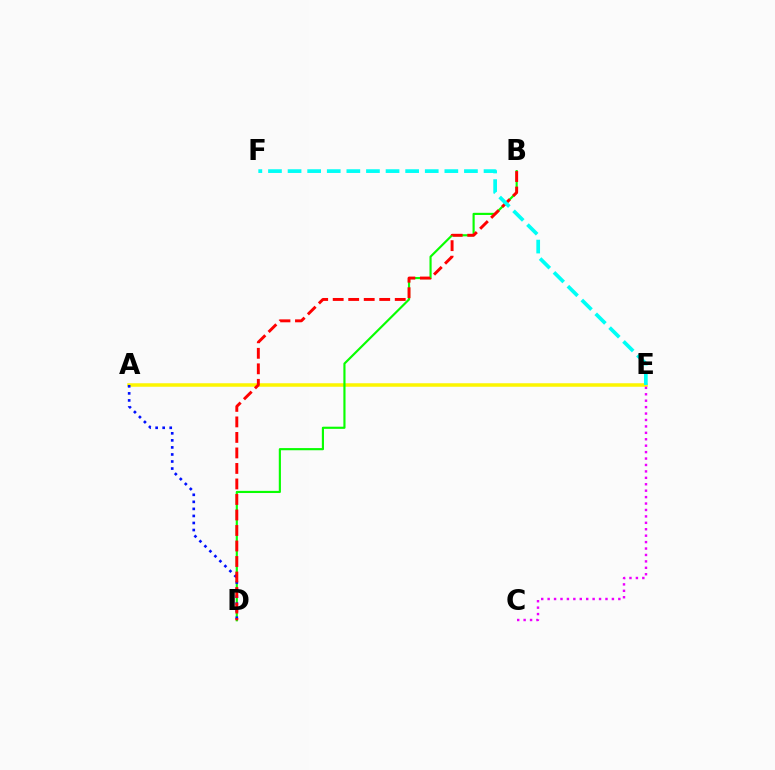{('A', 'E'): [{'color': '#fcf500', 'line_style': 'solid', 'thickness': 2.53}], ('B', 'D'): [{'color': '#08ff00', 'line_style': 'solid', 'thickness': 1.55}, {'color': '#ff0000', 'line_style': 'dashed', 'thickness': 2.11}], ('A', 'D'): [{'color': '#0010ff', 'line_style': 'dotted', 'thickness': 1.91}], ('C', 'E'): [{'color': '#ee00ff', 'line_style': 'dotted', 'thickness': 1.75}], ('E', 'F'): [{'color': '#00fff6', 'line_style': 'dashed', 'thickness': 2.66}]}